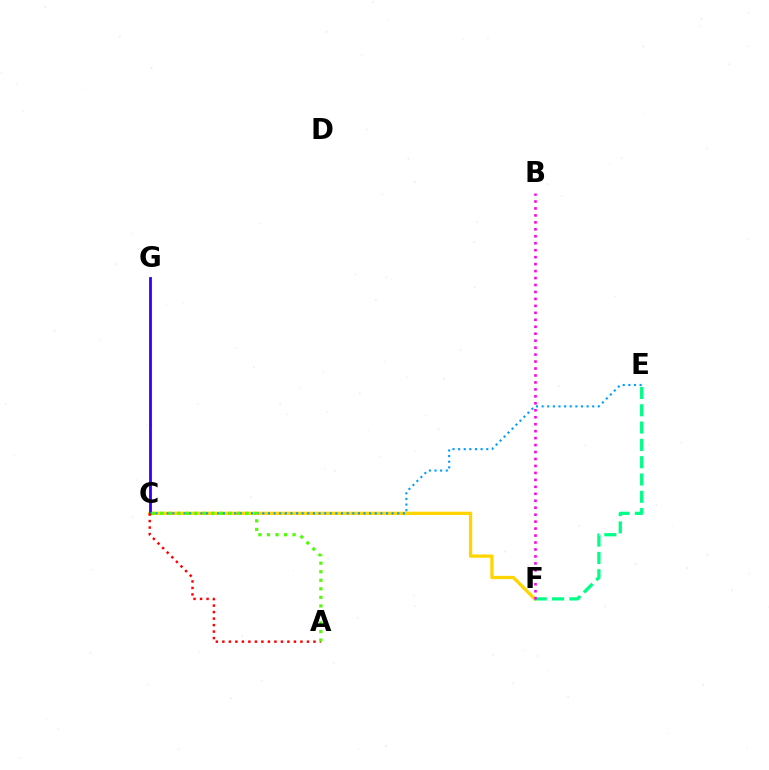{('C', 'F'): [{'color': '#ffd500', 'line_style': 'solid', 'thickness': 2.37}], ('C', 'G'): [{'color': '#3700ff', 'line_style': 'solid', 'thickness': 2.03}], ('C', 'E'): [{'color': '#009eff', 'line_style': 'dotted', 'thickness': 1.53}], ('A', 'C'): [{'color': '#ff0000', 'line_style': 'dotted', 'thickness': 1.77}, {'color': '#4fff00', 'line_style': 'dotted', 'thickness': 2.32}], ('E', 'F'): [{'color': '#00ff86', 'line_style': 'dashed', 'thickness': 2.35}], ('B', 'F'): [{'color': '#ff00ed', 'line_style': 'dotted', 'thickness': 1.89}]}